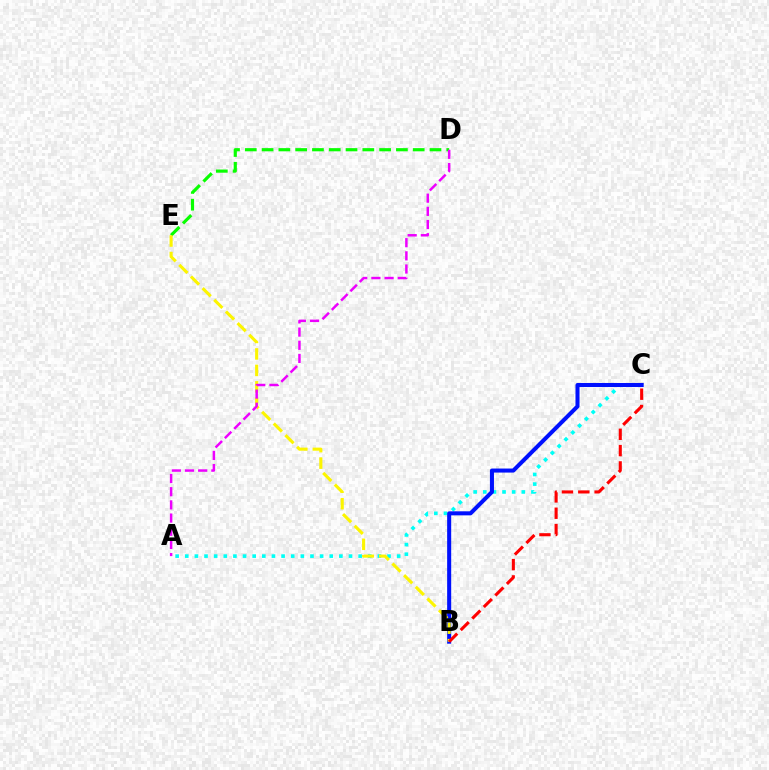{('A', 'C'): [{'color': '#00fff6', 'line_style': 'dotted', 'thickness': 2.62}], ('D', 'E'): [{'color': '#08ff00', 'line_style': 'dashed', 'thickness': 2.28}], ('B', 'C'): [{'color': '#0010ff', 'line_style': 'solid', 'thickness': 2.91}, {'color': '#ff0000', 'line_style': 'dashed', 'thickness': 2.22}], ('B', 'E'): [{'color': '#fcf500', 'line_style': 'dashed', 'thickness': 2.24}], ('A', 'D'): [{'color': '#ee00ff', 'line_style': 'dashed', 'thickness': 1.79}]}